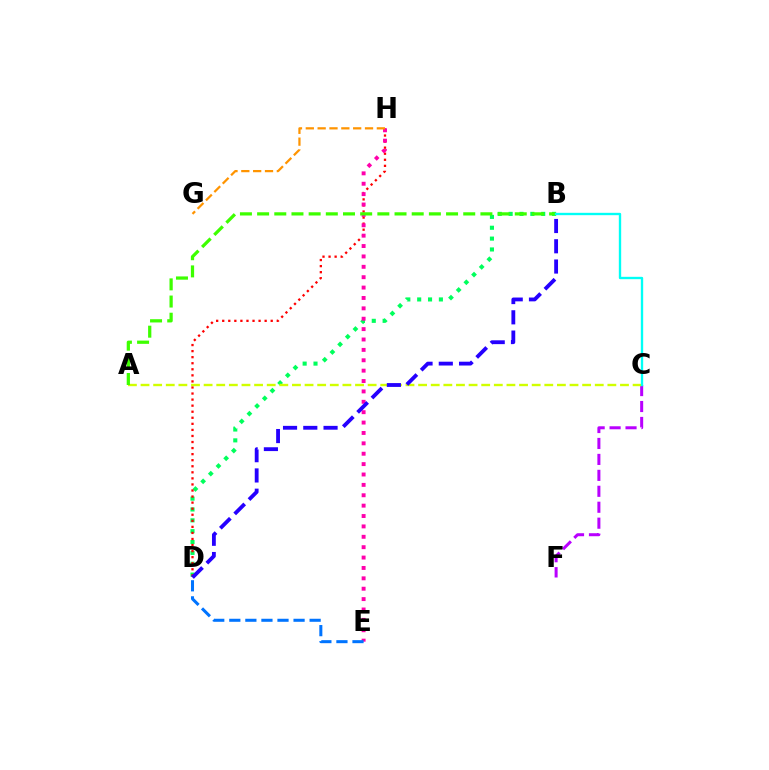{('B', 'D'): [{'color': '#00ff5c', 'line_style': 'dotted', 'thickness': 2.95}, {'color': '#2500ff', 'line_style': 'dashed', 'thickness': 2.75}], ('C', 'F'): [{'color': '#b900ff', 'line_style': 'dashed', 'thickness': 2.17}], ('D', 'H'): [{'color': '#ff0000', 'line_style': 'dotted', 'thickness': 1.65}], ('E', 'H'): [{'color': '#ff00ac', 'line_style': 'dotted', 'thickness': 2.82}], ('A', 'C'): [{'color': '#d1ff00', 'line_style': 'dashed', 'thickness': 1.71}], ('A', 'B'): [{'color': '#3dff00', 'line_style': 'dashed', 'thickness': 2.33}], ('G', 'H'): [{'color': '#ff9400', 'line_style': 'dashed', 'thickness': 1.61}], ('B', 'C'): [{'color': '#00fff6', 'line_style': 'solid', 'thickness': 1.7}], ('D', 'E'): [{'color': '#0074ff', 'line_style': 'dashed', 'thickness': 2.18}]}